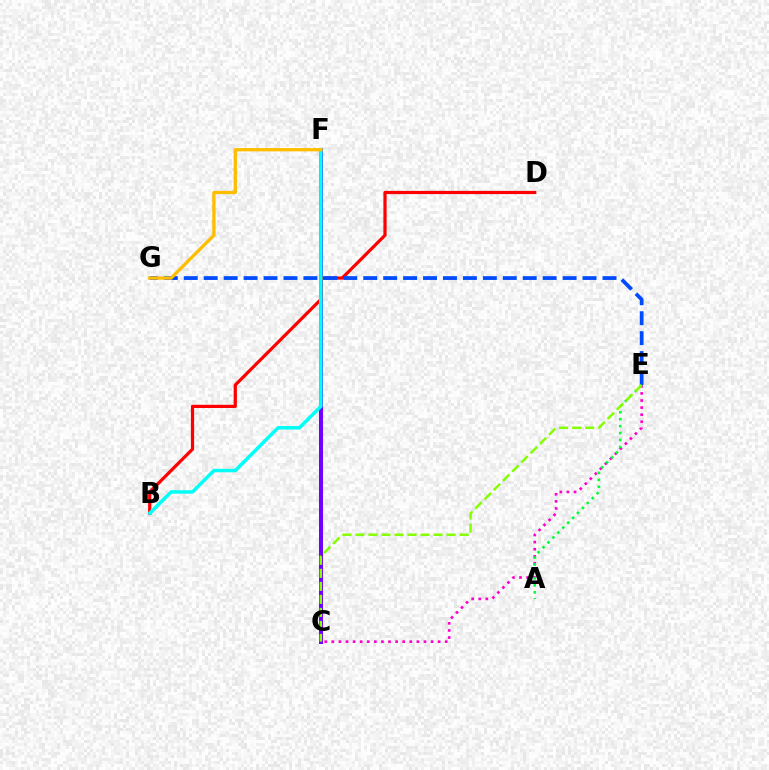{('C', 'E'): [{'color': '#ff00cf', 'line_style': 'dotted', 'thickness': 1.93}, {'color': '#84ff00', 'line_style': 'dashed', 'thickness': 1.77}], ('C', 'F'): [{'color': '#7200ff', 'line_style': 'solid', 'thickness': 2.89}], ('B', 'D'): [{'color': '#ff0000', 'line_style': 'solid', 'thickness': 2.32}], ('E', 'G'): [{'color': '#004bff', 'line_style': 'dashed', 'thickness': 2.71}], ('B', 'F'): [{'color': '#00fff6', 'line_style': 'solid', 'thickness': 2.5}], ('F', 'G'): [{'color': '#ffbd00', 'line_style': 'solid', 'thickness': 2.37}], ('A', 'E'): [{'color': '#00ff39', 'line_style': 'dotted', 'thickness': 1.89}]}